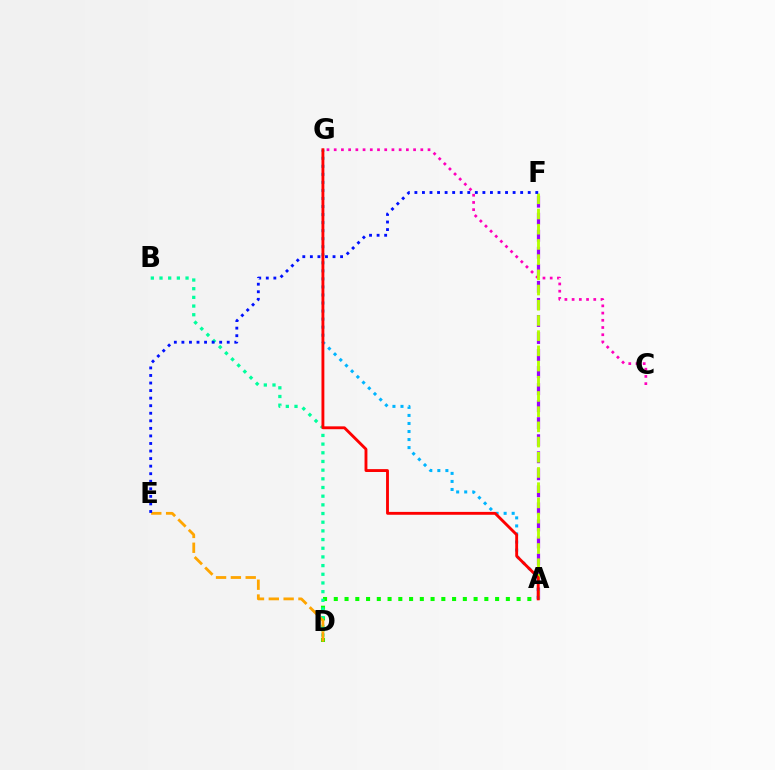{('A', 'F'): [{'color': '#9b00ff', 'line_style': 'dashed', 'thickness': 2.31}, {'color': '#b3ff00', 'line_style': 'dashed', 'thickness': 2.07}], ('A', 'D'): [{'color': '#08ff00', 'line_style': 'dotted', 'thickness': 2.92}], ('C', 'G'): [{'color': '#ff00bd', 'line_style': 'dotted', 'thickness': 1.96}], ('B', 'D'): [{'color': '#00ff9d', 'line_style': 'dotted', 'thickness': 2.36}], ('D', 'E'): [{'color': '#ffa500', 'line_style': 'dashed', 'thickness': 2.01}], ('A', 'G'): [{'color': '#00b5ff', 'line_style': 'dotted', 'thickness': 2.18}, {'color': '#ff0000', 'line_style': 'solid', 'thickness': 2.06}], ('E', 'F'): [{'color': '#0010ff', 'line_style': 'dotted', 'thickness': 2.05}]}